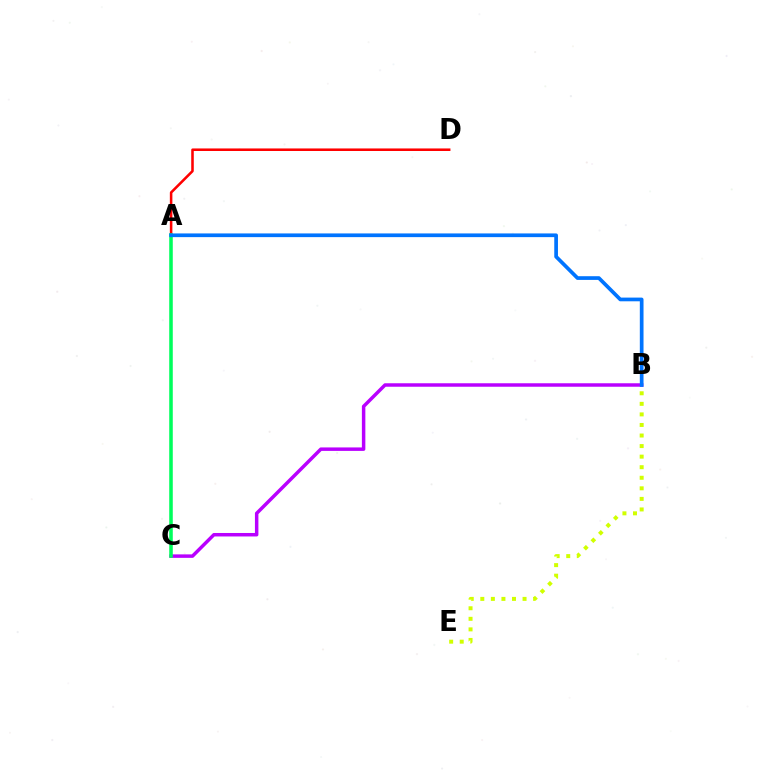{('B', 'E'): [{'color': '#d1ff00', 'line_style': 'dotted', 'thickness': 2.87}], ('B', 'C'): [{'color': '#b900ff', 'line_style': 'solid', 'thickness': 2.5}], ('A', 'D'): [{'color': '#ff0000', 'line_style': 'solid', 'thickness': 1.84}], ('A', 'C'): [{'color': '#00ff5c', 'line_style': 'solid', 'thickness': 2.56}], ('A', 'B'): [{'color': '#0074ff', 'line_style': 'solid', 'thickness': 2.67}]}